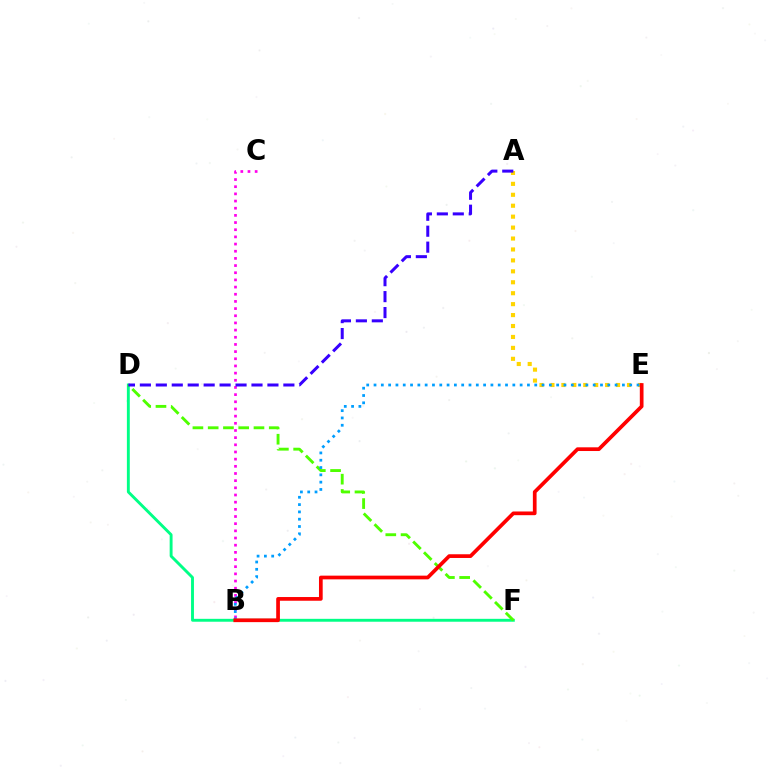{('D', 'F'): [{'color': '#00ff86', 'line_style': 'solid', 'thickness': 2.09}, {'color': '#4fff00', 'line_style': 'dashed', 'thickness': 2.07}], ('A', 'E'): [{'color': '#ffd500', 'line_style': 'dotted', 'thickness': 2.97}], ('B', 'C'): [{'color': '#ff00ed', 'line_style': 'dotted', 'thickness': 1.95}], ('B', 'E'): [{'color': '#009eff', 'line_style': 'dotted', 'thickness': 1.98}, {'color': '#ff0000', 'line_style': 'solid', 'thickness': 2.67}], ('A', 'D'): [{'color': '#3700ff', 'line_style': 'dashed', 'thickness': 2.17}]}